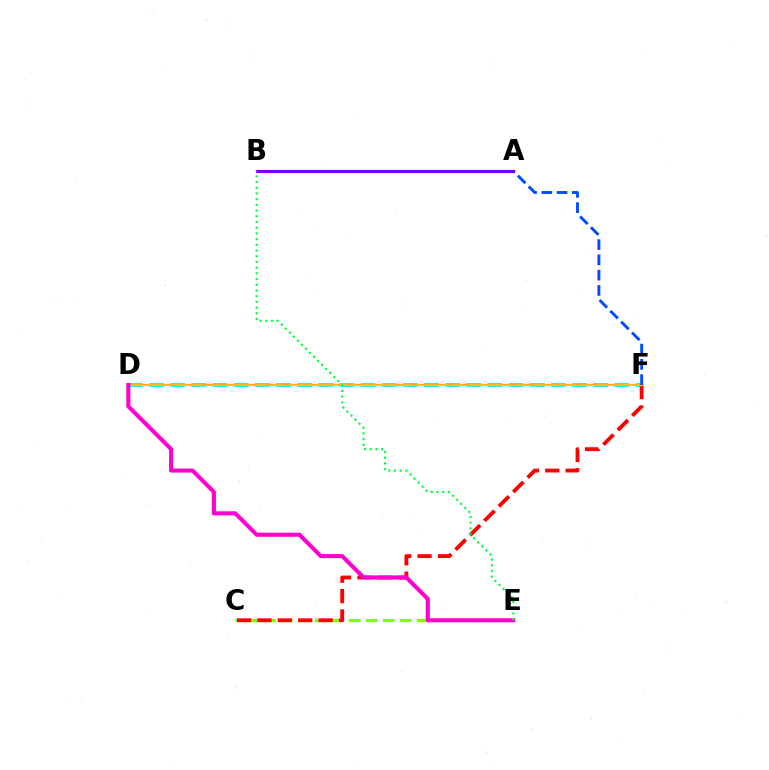{('D', 'F'): [{'color': '#00fff6', 'line_style': 'dashed', 'thickness': 2.87}, {'color': '#ffbd00', 'line_style': 'solid', 'thickness': 1.58}], ('C', 'E'): [{'color': '#84ff00', 'line_style': 'dashed', 'thickness': 2.31}], ('C', 'F'): [{'color': '#ff0000', 'line_style': 'dashed', 'thickness': 2.77}], ('A', 'F'): [{'color': '#004bff', 'line_style': 'dashed', 'thickness': 2.08}], ('D', 'E'): [{'color': '#ff00cf', 'line_style': 'solid', 'thickness': 2.94}], ('A', 'B'): [{'color': '#7200ff', 'line_style': 'solid', 'thickness': 2.23}], ('B', 'E'): [{'color': '#00ff39', 'line_style': 'dotted', 'thickness': 1.55}]}